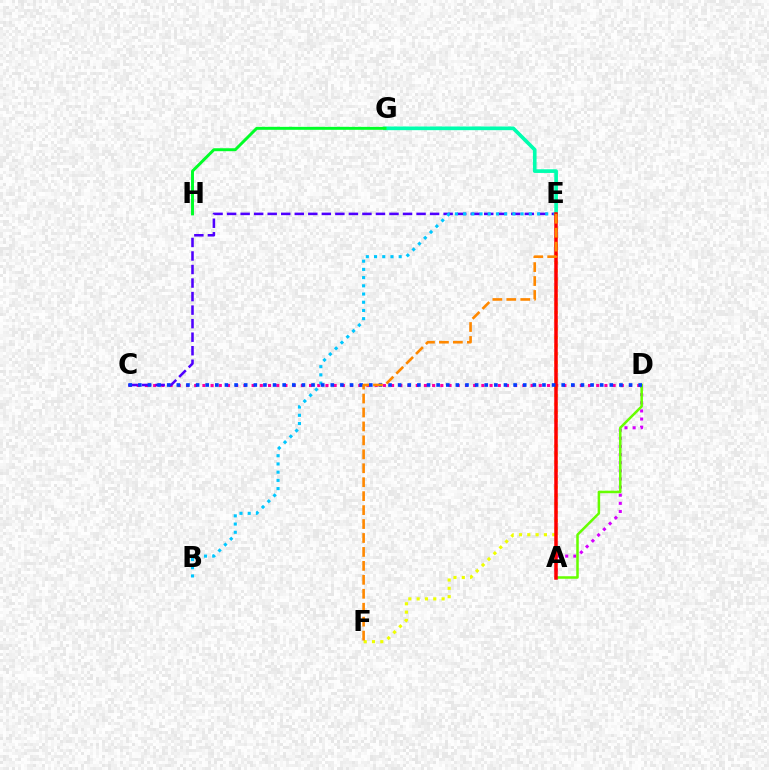{('A', 'D'): [{'color': '#d600ff', 'line_style': 'dotted', 'thickness': 2.21}, {'color': '#66ff00', 'line_style': 'solid', 'thickness': 1.82}], ('C', 'D'): [{'color': '#ff00a0', 'line_style': 'dotted', 'thickness': 2.23}, {'color': '#003fff', 'line_style': 'dotted', 'thickness': 2.61}], ('C', 'E'): [{'color': '#4f00ff', 'line_style': 'dashed', 'thickness': 1.84}], ('E', 'F'): [{'color': '#eeff00', 'line_style': 'dotted', 'thickness': 2.26}, {'color': '#ff8800', 'line_style': 'dashed', 'thickness': 1.89}], ('B', 'E'): [{'color': '#00c7ff', 'line_style': 'dotted', 'thickness': 2.23}], ('E', 'G'): [{'color': '#00ffaf', 'line_style': 'solid', 'thickness': 2.64}], ('G', 'H'): [{'color': '#00ff27', 'line_style': 'solid', 'thickness': 2.13}], ('A', 'E'): [{'color': '#ff0000', 'line_style': 'solid', 'thickness': 2.52}]}